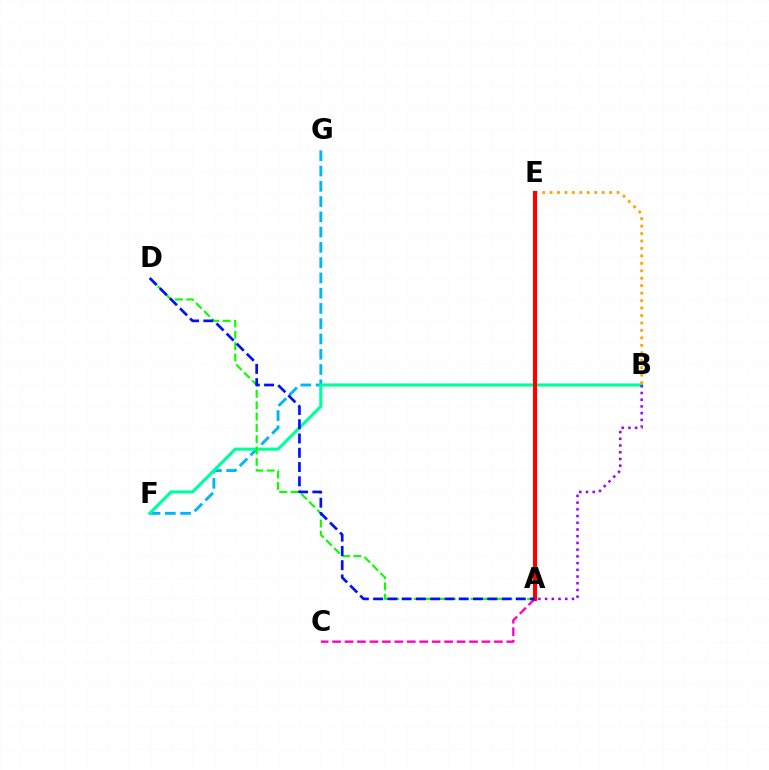{('F', 'G'): [{'color': '#00b5ff', 'line_style': 'dashed', 'thickness': 2.07}], ('B', 'F'): [{'color': '#00ff9d', 'line_style': 'solid', 'thickness': 2.25}], ('A', 'C'): [{'color': '#ff00bd', 'line_style': 'dashed', 'thickness': 1.69}], ('A', 'D'): [{'color': '#08ff00', 'line_style': 'dashed', 'thickness': 1.54}, {'color': '#0010ff', 'line_style': 'dashed', 'thickness': 1.94}], ('A', 'B'): [{'color': '#9b00ff', 'line_style': 'dotted', 'thickness': 1.83}], ('B', 'E'): [{'color': '#ffa500', 'line_style': 'dotted', 'thickness': 2.02}], ('A', 'E'): [{'color': '#b3ff00', 'line_style': 'solid', 'thickness': 2.0}, {'color': '#ff0000', 'line_style': 'solid', 'thickness': 2.97}]}